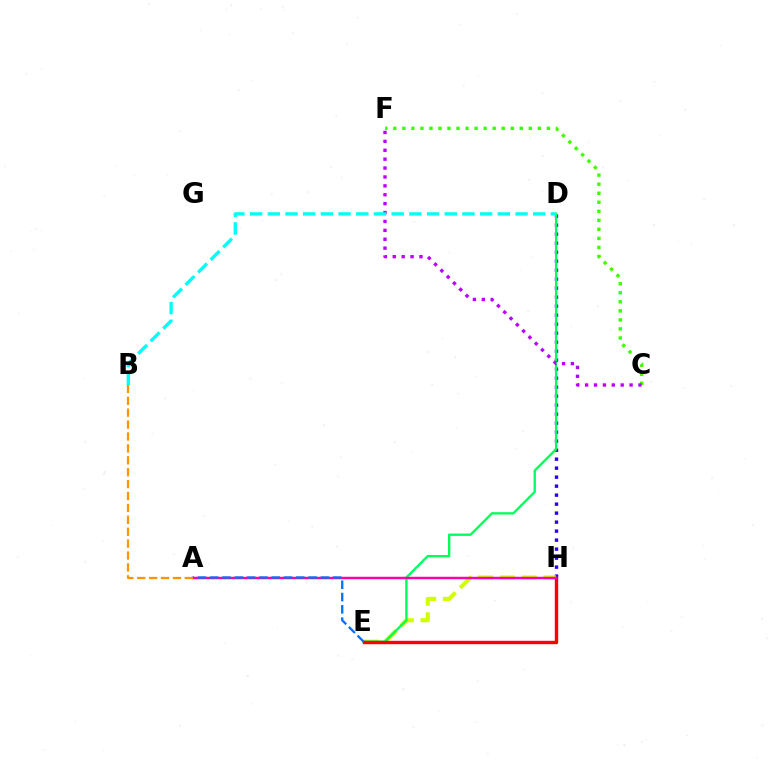{('D', 'H'): [{'color': '#2500ff', 'line_style': 'dotted', 'thickness': 2.44}], ('E', 'H'): [{'color': '#d1ff00', 'line_style': 'dashed', 'thickness': 2.98}, {'color': '#ff0000', 'line_style': 'solid', 'thickness': 2.46}], ('D', 'E'): [{'color': '#00ff5c', 'line_style': 'solid', 'thickness': 1.68}], ('A', 'H'): [{'color': '#ff00ac', 'line_style': 'solid', 'thickness': 1.78}], ('A', 'E'): [{'color': '#0074ff', 'line_style': 'dashed', 'thickness': 1.67}], ('A', 'B'): [{'color': '#ff9400', 'line_style': 'dashed', 'thickness': 1.62}], ('C', 'F'): [{'color': '#3dff00', 'line_style': 'dotted', 'thickness': 2.45}, {'color': '#b900ff', 'line_style': 'dotted', 'thickness': 2.42}], ('B', 'D'): [{'color': '#00fff6', 'line_style': 'dashed', 'thickness': 2.4}]}